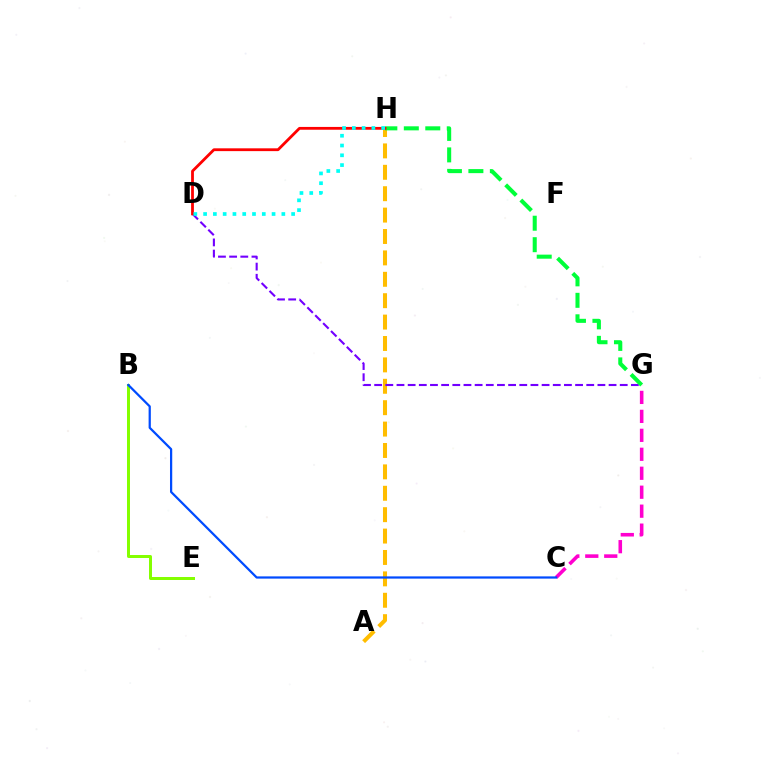{('A', 'H'): [{'color': '#ffbd00', 'line_style': 'dashed', 'thickness': 2.91}], ('B', 'E'): [{'color': '#84ff00', 'line_style': 'solid', 'thickness': 2.15}], ('D', 'G'): [{'color': '#7200ff', 'line_style': 'dashed', 'thickness': 1.52}], ('C', 'G'): [{'color': '#ff00cf', 'line_style': 'dashed', 'thickness': 2.58}], ('B', 'C'): [{'color': '#004bff', 'line_style': 'solid', 'thickness': 1.61}], ('G', 'H'): [{'color': '#00ff39', 'line_style': 'dashed', 'thickness': 2.92}], ('D', 'H'): [{'color': '#ff0000', 'line_style': 'solid', 'thickness': 2.02}, {'color': '#00fff6', 'line_style': 'dotted', 'thickness': 2.66}]}